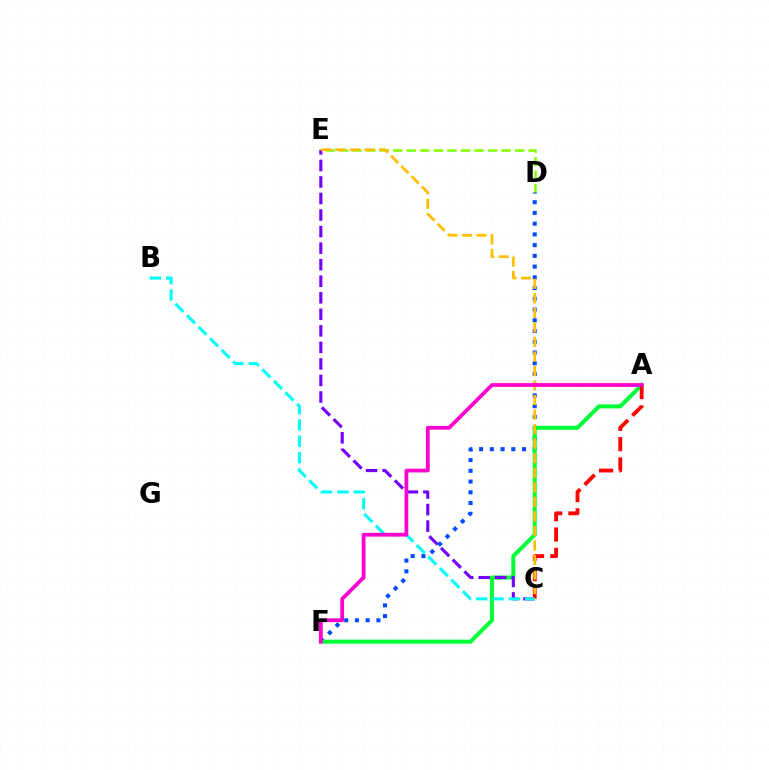{('D', 'E'): [{'color': '#84ff00', 'line_style': 'dashed', 'thickness': 1.84}], ('D', 'F'): [{'color': '#004bff', 'line_style': 'dotted', 'thickness': 2.92}], ('A', 'F'): [{'color': '#00ff39', 'line_style': 'solid', 'thickness': 2.89}, {'color': '#ff00cf', 'line_style': 'solid', 'thickness': 2.72}], ('C', 'E'): [{'color': '#7200ff', 'line_style': 'dashed', 'thickness': 2.25}, {'color': '#ffbd00', 'line_style': 'dashed', 'thickness': 1.97}], ('A', 'C'): [{'color': '#ff0000', 'line_style': 'dashed', 'thickness': 2.76}], ('B', 'C'): [{'color': '#00fff6', 'line_style': 'dashed', 'thickness': 2.22}]}